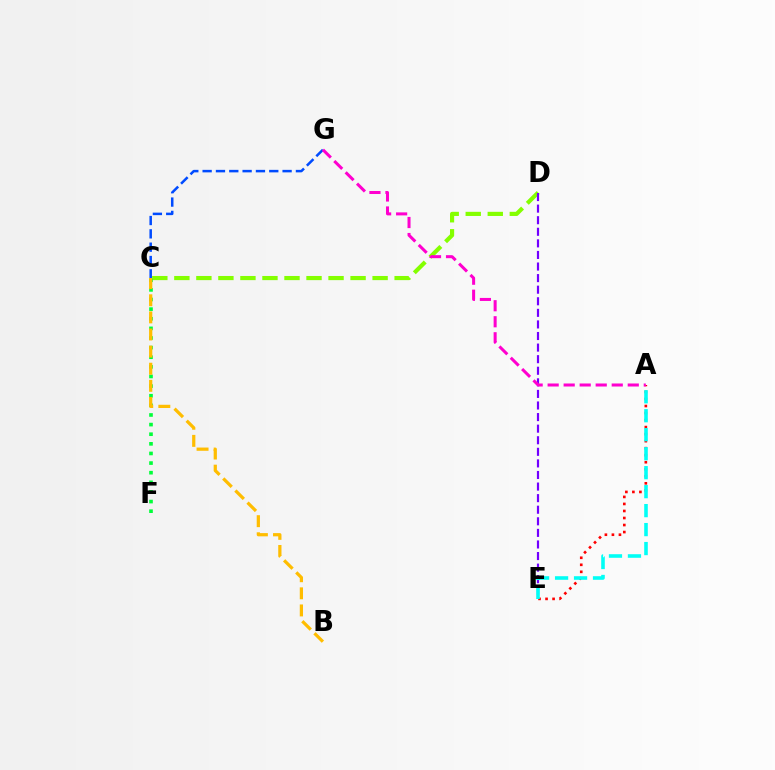{('C', 'D'): [{'color': '#84ff00', 'line_style': 'dashed', 'thickness': 2.99}], ('D', 'E'): [{'color': '#7200ff', 'line_style': 'dashed', 'thickness': 1.57}], ('A', 'E'): [{'color': '#ff0000', 'line_style': 'dotted', 'thickness': 1.91}, {'color': '#00fff6', 'line_style': 'dashed', 'thickness': 2.58}], ('C', 'F'): [{'color': '#00ff39', 'line_style': 'dotted', 'thickness': 2.61}], ('C', 'G'): [{'color': '#004bff', 'line_style': 'dashed', 'thickness': 1.81}], ('A', 'G'): [{'color': '#ff00cf', 'line_style': 'dashed', 'thickness': 2.18}], ('B', 'C'): [{'color': '#ffbd00', 'line_style': 'dashed', 'thickness': 2.32}]}